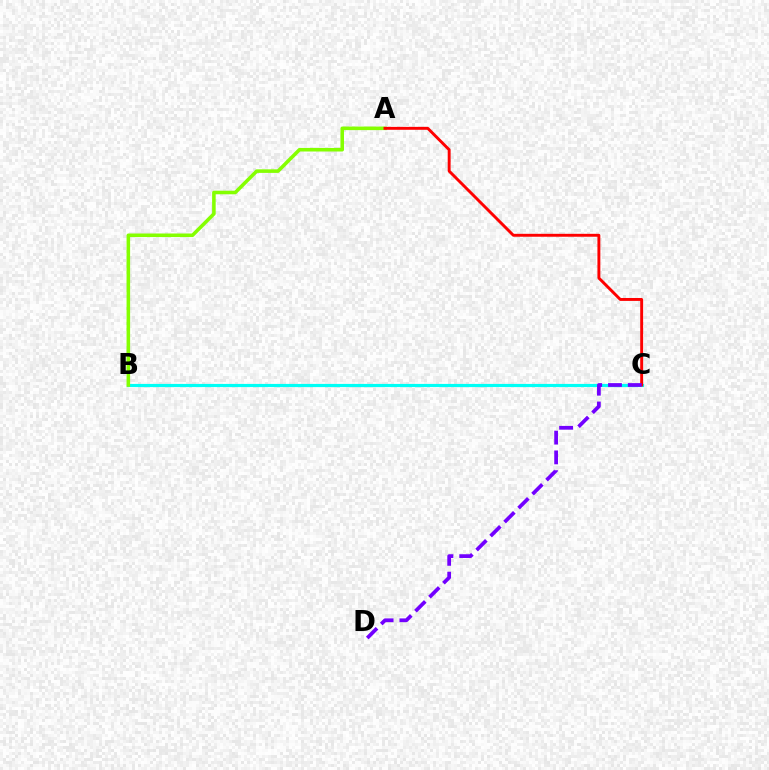{('B', 'C'): [{'color': '#00fff6', 'line_style': 'solid', 'thickness': 2.29}], ('A', 'B'): [{'color': '#84ff00', 'line_style': 'solid', 'thickness': 2.56}], ('A', 'C'): [{'color': '#ff0000', 'line_style': 'solid', 'thickness': 2.1}], ('C', 'D'): [{'color': '#7200ff', 'line_style': 'dashed', 'thickness': 2.69}]}